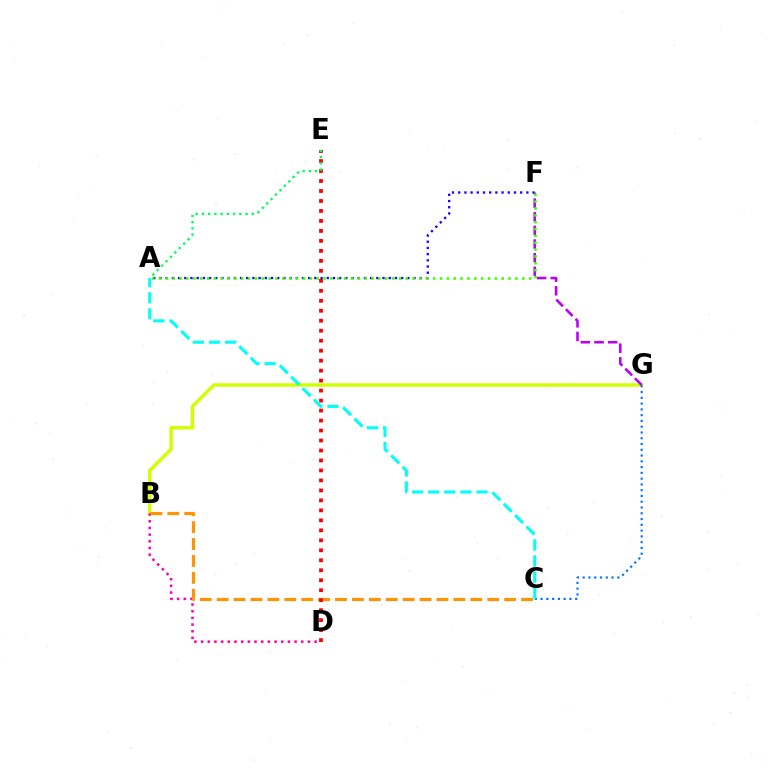{('B', 'G'): [{'color': '#d1ff00', 'line_style': 'solid', 'thickness': 2.46}], ('C', 'G'): [{'color': '#0074ff', 'line_style': 'dotted', 'thickness': 1.57}], ('B', 'D'): [{'color': '#ff00ac', 'line_style': 'dotted', 'thickness': 1.81}], ('F', 'G'): [{'color': '#b900ff', 'line_style': 'dashed', 'thickness': 1.85}], ('B', 'C'): [{'color': '#ff9400', 'line_style': 'dashed', 'thickness': 2.3}], ('D', 'E'): [{'color': '#ff0000', 'line_style': 'dotted', 'thickness': 2.71}], ('A', 'C'): [{'color': '#00fff6', 'line_style': 'dashed', 'thickness': 2.19}], ('A', 'E'): [{'color': '#00ff5c', 'line_style': 'dotted', 'thickness': 1.69}], ('A', 'F'): [{'color': '#2500ff', 'line_style': 'dotted', 'thickness': 1.68}, {'color': '#3dff00', 'line_style': 'dotted', 'thickness': 1.86}]}